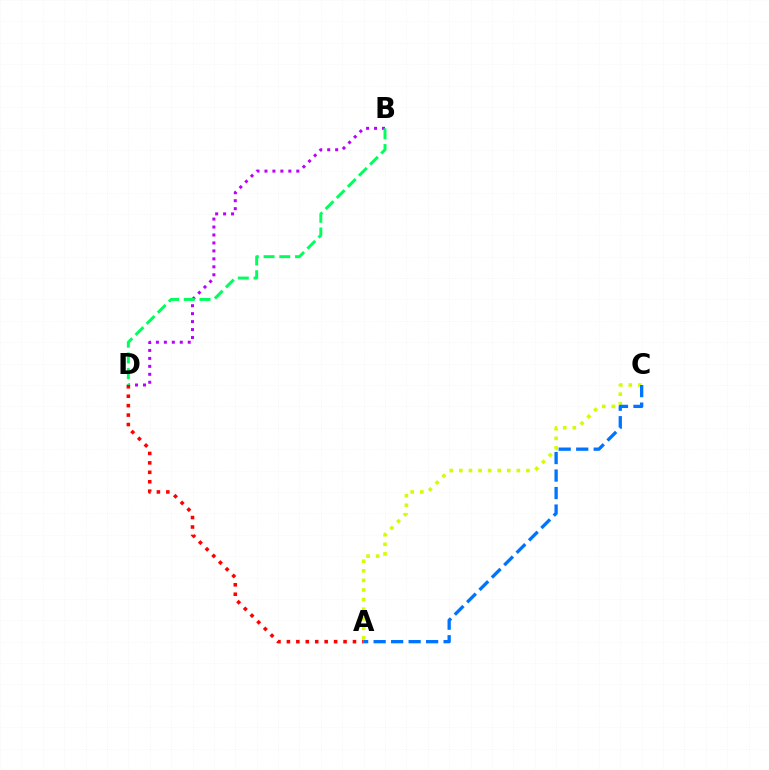{('A', 'C'): [{'color': '#d1ff00', 'line_style': 'dotted', 'thickness': 2.6}, {'color': '#0074ff', 'line_style': 'dashed', 'thickness': 2.38}], ('B', 'D'): [{'color': '#b900ff', 'line_style': 'dotted', 'thickness': 2.16}, {'color': '#00ff5c', 'line_style': 'dashed', 'thickness': 2.14}], ('A', 'D'): [{'color': '#ff0000', 'line_style': 'dotted', 'thickness': 2.56}]}